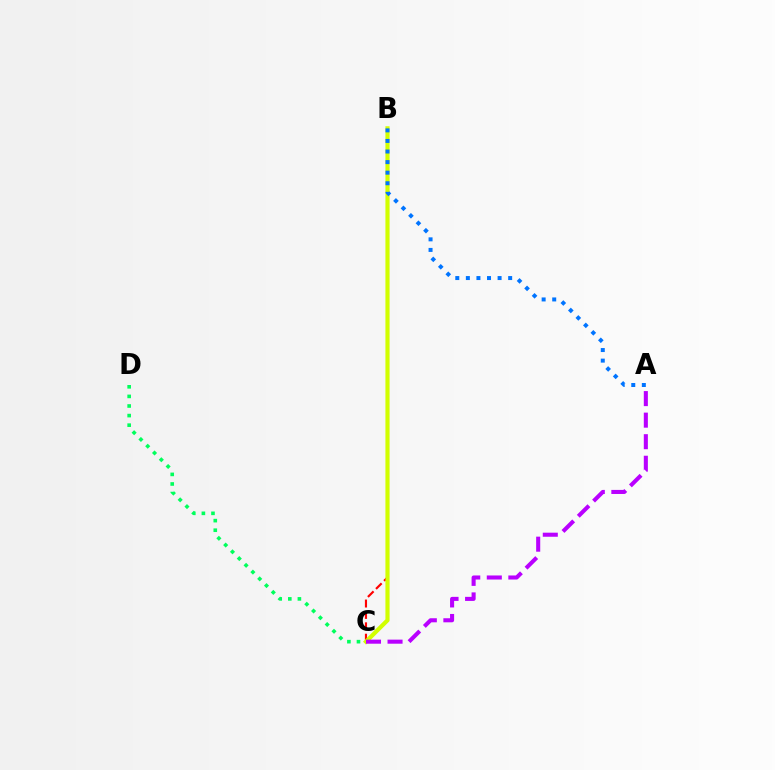{('B', 'C'): [{'color': '#ff0000', 'line_style': 'dashed', 'thickness': 1.55}, {'color': '#d1ff00', 'line_style': 'solid', 'thickness': 3.0}], ('C', 'D'): [{'color': '#00ff5c', 'line_style': 'dotted', 'thickness': 2.61}], ('A', 'C'): [{'color': '#b900ff', 'line_style': 'dashed', 'thickness': 2.93}], ('A', 'B'): [{'color': '#0074ff', 'line_style': 'dotted', 'thickness': 2.87}]}